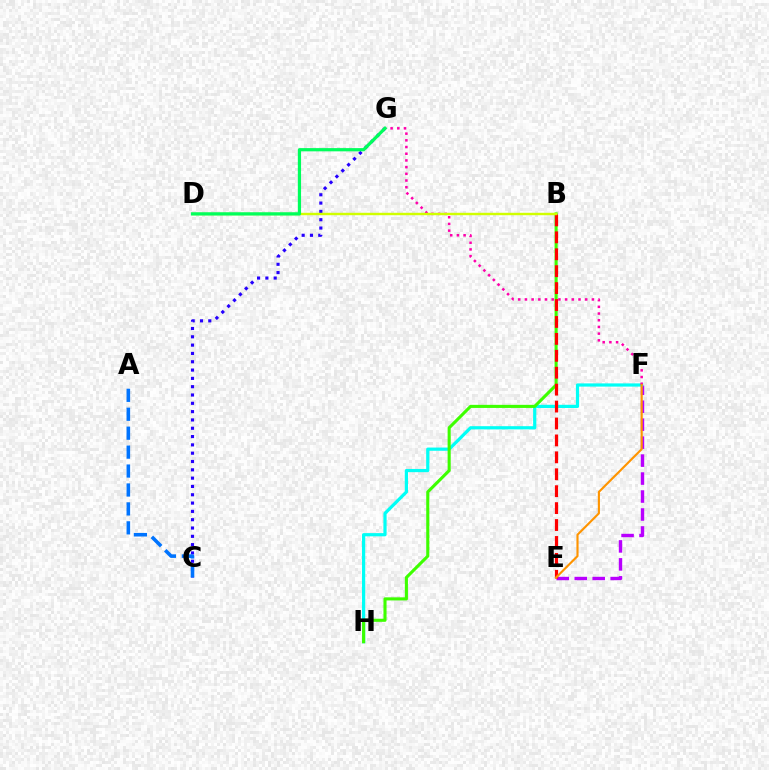{('E', 'F'): [{'color': '#b900ff', 'line_style': 'dashed', 'thickness': 2.44}, {'color': '#ff9400', 'line_style': 'solid', 'thickness': 1.54}], ('F', 'H'): [{'color': '#00fff6', 'line_style': 'solid', 'thickness': 2.31}], ('B', 'H'): [{'color': '#3dff00', 'line_style': 'solid', 'thickness': 2.22}], ('B', 'E'): [{'color': '#ff0000', 'line_style': 'dashed', 'thickness': 2.3}], ('C', 'G'): [{'color': '#2500ff', 'line_style': 'dotted', 'thickness': 2.26}], ('F', 'G'): [{'color': '#ff00ac', 'line_style': 'dotted', 'thickness': 1.82}], ('A', 'C'): [{'color': '#0074ff', 'line_style': 'dashed', 'thickness': 2.57}], ('B', 'D'): [{'color': '#d1ff00', 'line_style': 'solid', 'thickness': 1.75}], ('D', 'G'): [{'color': '#00ff5c', 'line_style': 'solid', 'thickness': 2.32}]}